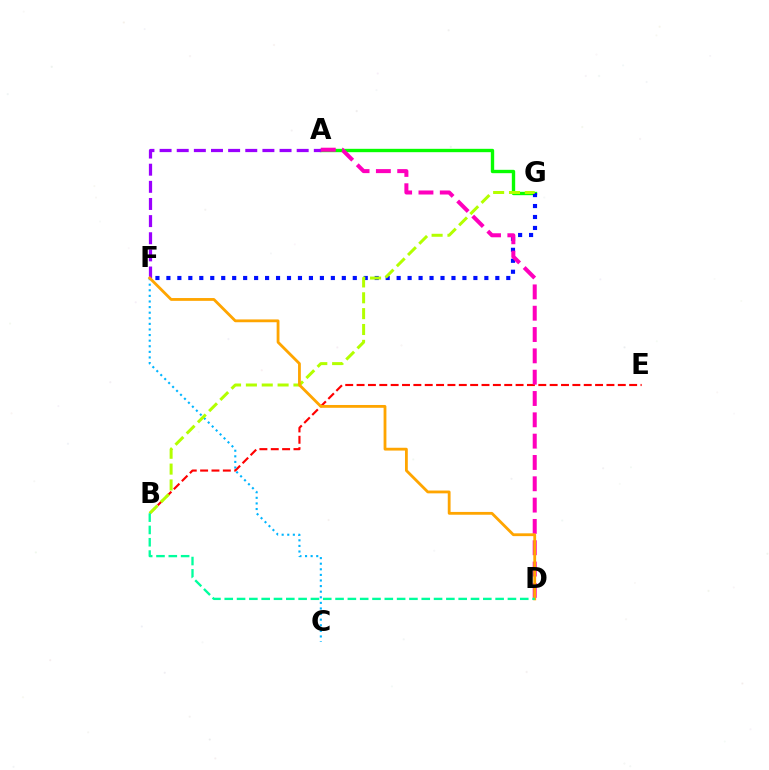{('A', 'G'): [{'color': '#08ff00', 'line_style': 'solid', 'thickness': 2.42}], ('A', 'F'): [{'color': '#9b00ff', 'line_style': 'dashed', 'thickness': 2.33}], ('B', 'E'): [{'color': '#ff0000', 'line_style': 'dashed', 'thickness': 1.54}], ('C', 'F'): [{'color': '#00b5ff', 'line_style': 'dotted', 'thickness': 1.52}], ('F', 'G'): [{'color': '#0010ff', 'line_style': 'dotted', 'thickness': 2.98}], ('A', 'D'): [{'color': '#ff00bd', 'line_style': 'dashed', 'thickness': 2.9}], ('B', 'G'): [{'color': '#b3ff00', 'line_style': 'dashed', 'thickness': 2.15}], ('D', 'F'): [{'color': '#ffa500', 'line_style': 'solid', 'thickness': 2.02}], ('B', 'D'): [{'color': '#00ff9d', 'line_style': 'dashed', 'thickness': 1.67}]}